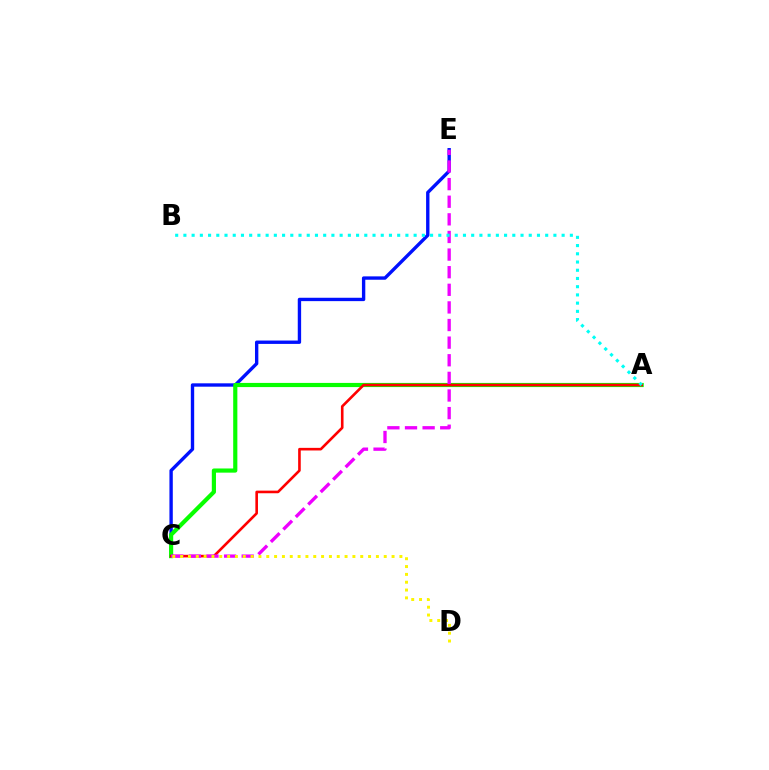{('C', 'E'): [{'color': '#0010ff', 'line_style': 'solid', 'thickness': 2.42}, {'color': '#ee00ff', 'line_style': 'dashed', 'thickness': 2.39}], ('A', 'C'): [{'color': '#08ff00', 'line_style': 'solid', 'thickness': 3.0}, {'color': '#ff0000', 'line_style': 'solid', 'thickness': 1.88}], ('C', 'D'): [{'color': '#fcf500', 'line_style': 'dotted', 'thickness': 2.13}], ('A', 'B'): [{'color': '#00fff6', 'line_style': 'dotted', 'thickness': 2.23}]}